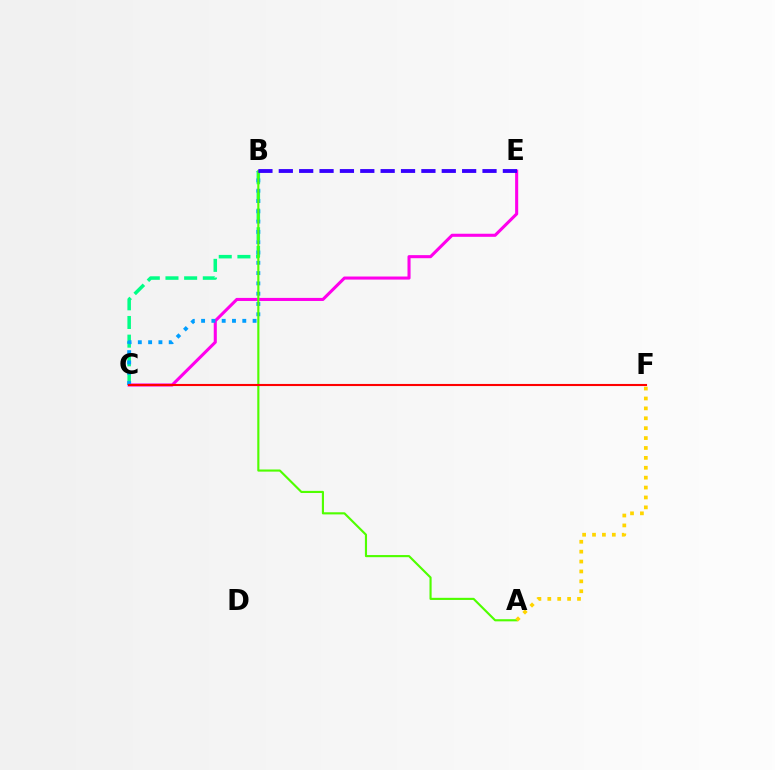{('B', 'C'): [{'color': '#00ff86', 'line_style': 'dashed', 'thickness': 2.54}, {'color': '#009eff', 'line_style': 'dotted', 'thickness': 2.8}], ('C', 'E'): [{'color': '#ff00ed', 'line_style': 'solid', 'thickness': 2.21}], ('A', 'B'): [{'color': '#4fff00', 'line_style': 'solid', 'thickness': 1.54}], ('A', 'F'): [{'color': '#ffd500', 'line_style': 'dotted', 'thickness': 2.69}], ('B', 'E'): [{'color': '#3700ff', 'line_style': 'dashed', 'thickness': 2.77}], ('C', 'F'): [{'color': '#ff0000', 'line_style': 'solid', 'thickness': 1.51}]}